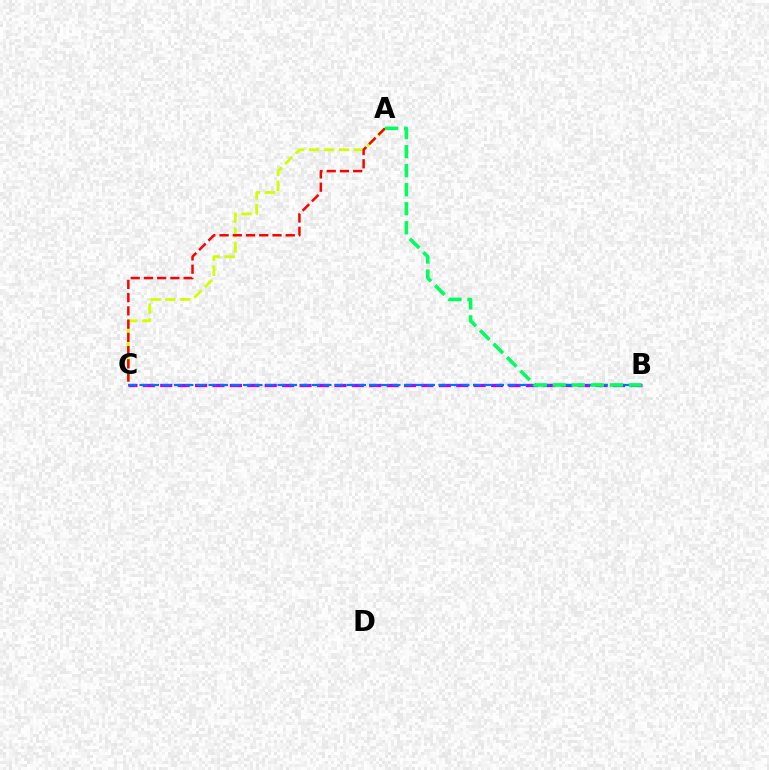{('A', 'C'): [{'color': '#d1ff00', 'line_style': 'dashed', 'thickness': 2.03}, {'color': '#ff0000', 'line_style': 'dashed', 'thickness': 1.8}], ('B', 'C'): [{'color': '#b900ff', 'line_style': 'dashed', 'thickness': 2.37}, {'color': '#0074ff', 'line_style': 'dashed', 'thickness': 1.56}], ('A', 'B'): [{'color': '#00ff5c', 'line_style': 'dashed', 'thickness': 2.59}]}